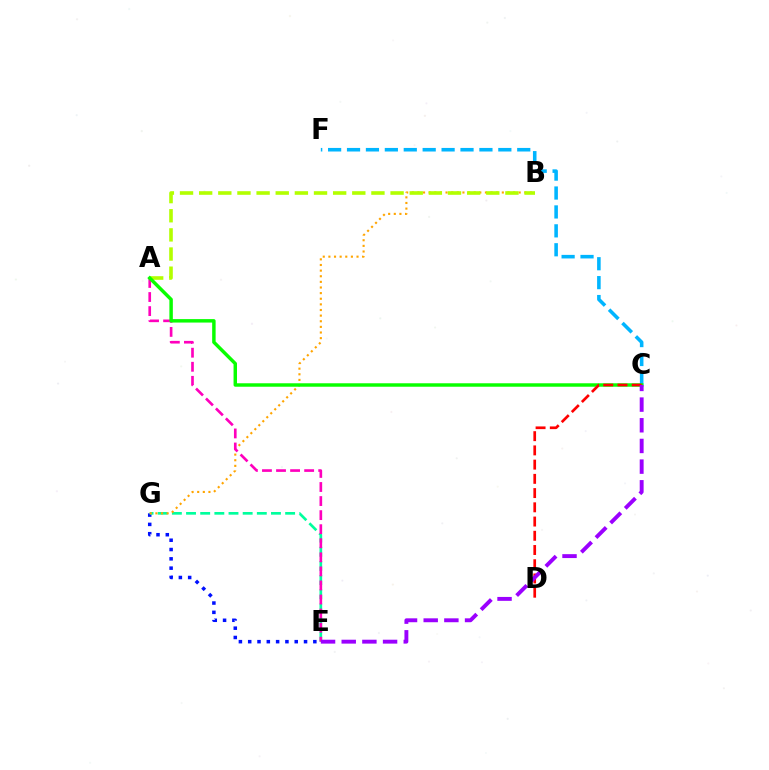{('E', 'G'): [{'color': '#0010ff', 'line_style': 'dotted', 'thickness': 2.53}, {'color': '#00ff9d', 'line_style': 'dashed', 'thickness': 1.92}], ('C', 'F'): [{'color': '#00b5ff', 'line_style': 'dashed', 'thickness': 2.57}], ('B', 'G'): [{'color': '#ffa500', 'line_style': 'dotted', 'thickness': 1.53}], ('A', 'E'): [{'color': '#ff00bd', 'line_style': 'dashed', 'thickness': 1.91}], ('A', 'B'): [{'color': '#b3ff00', 'line_style': 'dashed', 'thickness': 2.6}], ('A', 'C'): [{'color': '#08ff00', 'line_style': 'solid', 'thickness': 2.49}], ('C', 'D'): [{'color': '#ff0000', 'line_style': 'dashed', 'thickness': 1.93}], ('C', 'E'): [{'color': '#9b00ff', 'line_style': 'dashed', 'thickness': 2.81}]}